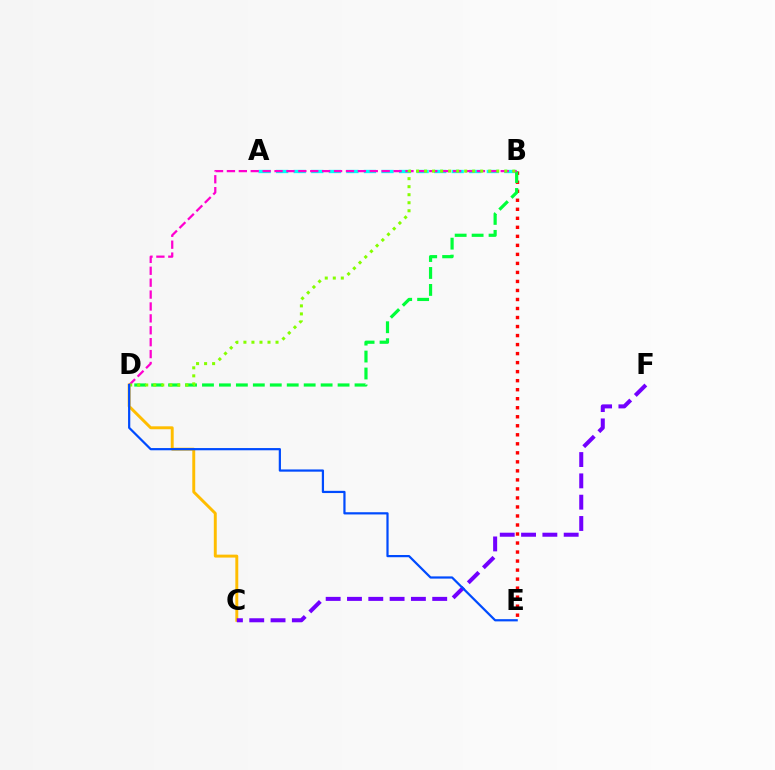{('C', 'D'): [{'color': '#ffbd00', 'line_style': 'solid', 'thickness': 2.11}], ('B', 'E'): [{'color': '#ff0000', 'line_style': 'dotted', 'thickness': 2.45}], ('A', 'B'): [{'color': '#00fff6', 'line_style': 'dashed', 'thickness': 2.38}], ('C', 'F'): [{'color': '#7200ff', 'line_style': 'dashed', 'thickness': 2.9}], ('B', 'D'): [{'color': '#00ff39', 'line_style': 'dashed', 'thickness': 2.3}, {'color': '#ff00cf', 'line_style': 'dashed', 'thickness': 1.62}, {'color': '#84ff00', 'line_style': 'dotted', 'thickness': 2.18}], ('D', 'E'): [{'color': '#004bff', 'line_style': 'solid', 'thickness': 1.6}]}